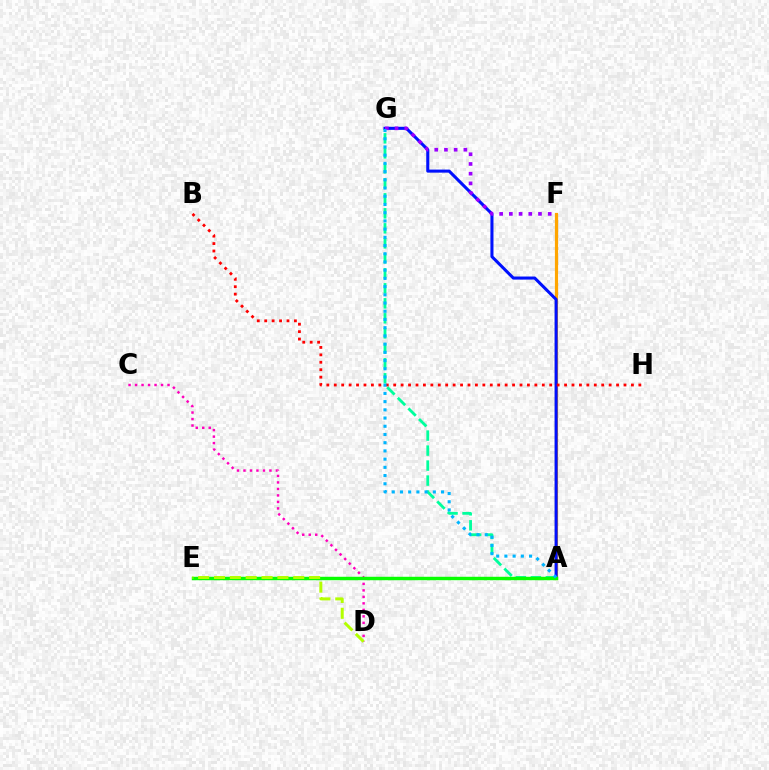{('A', 'F'): [{'color': '#ffa500', 'line_style': 'solid', 'thickness': 2.31}], ('C', 'D'): [{'color': '#ff00bd', 'line_style': 'dotted', 'thickness': 1.76}], ('A', 'G'): [{'color': '#00ff9d', 'line_style': 'dashed', 'thickness': 2.04}, {'color': '#0010ff', 'line_style': 'solid', 'thickness': 2.2}, {'color': '#00b5ff', 'line_style': 'dotted', 'thickness': 2.23}], ('F', 'G'): [{'color': '#9b00ff', 'line_style': 'dotted', 'thickness': 2.64}], ('A', 'E'): [{'color': '#08ff00', 'line_style': 'solid', 'thickness': 2.47}], ('D', 'E'): [{'color': '#b3ff00', 'line_style': 'dashed', 'thickness': 2.15}], ('B', 'H'): [{'color': '#ff0000', 'line_style': 'dotted', 'thickness': 2.02}]}